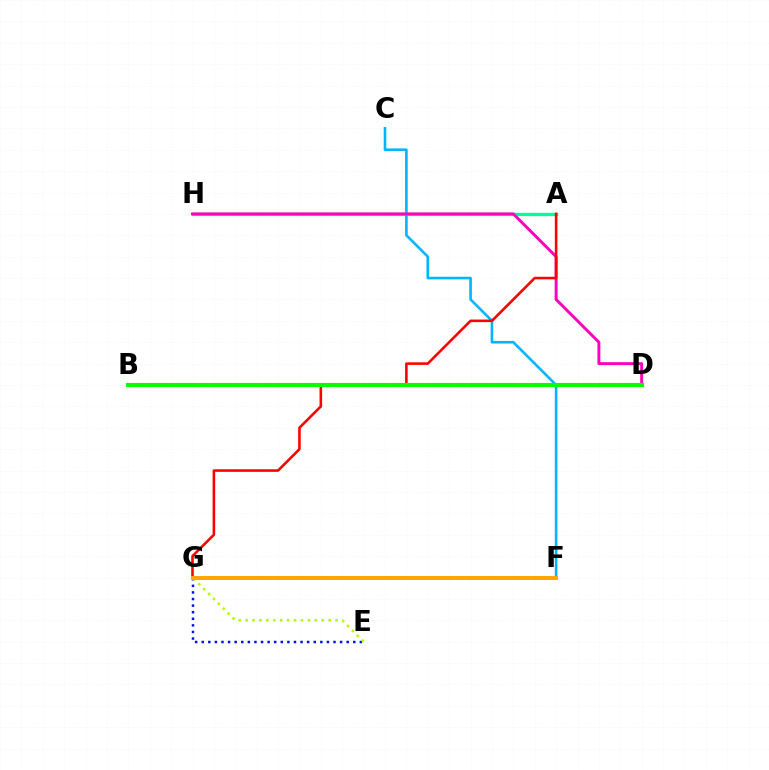{('A', 'H'): [{'color': '#00ff9d', 'line_style': 'solid', 'thickness': 2.4}], ('C', 'F'): [{'color': '#00b5ff', 'line_style': 'solid', 'thickness': 1.89}], ('D', 'H'): [{'color': '#ff00bd', 'line_style': 'solid', 'thickness': 2.11}], ('F', 'G'): [{'color': '#9b00ff', 'line_style': 'dotted', 'thickness': 1.8}, {'color': '#ffa500', 'line_style': 'solid', 'thickness': 2.85}], ('E', 'G'): [{'color': '#0010ff', 'line_style': 'dotted', 'thickness': 1.79}, {'color': '#b3ff00', 'line_style': 'dotted', 'thickness': 1.88}], ('A', 'G'): [{'color': '#ff0000', 'line_style': 'solid', 'thickness': 1.87}], ('B', 'D'): [{'color': '#08ff00', 'line_style': 'solid', 'thickness': 2.97}]}